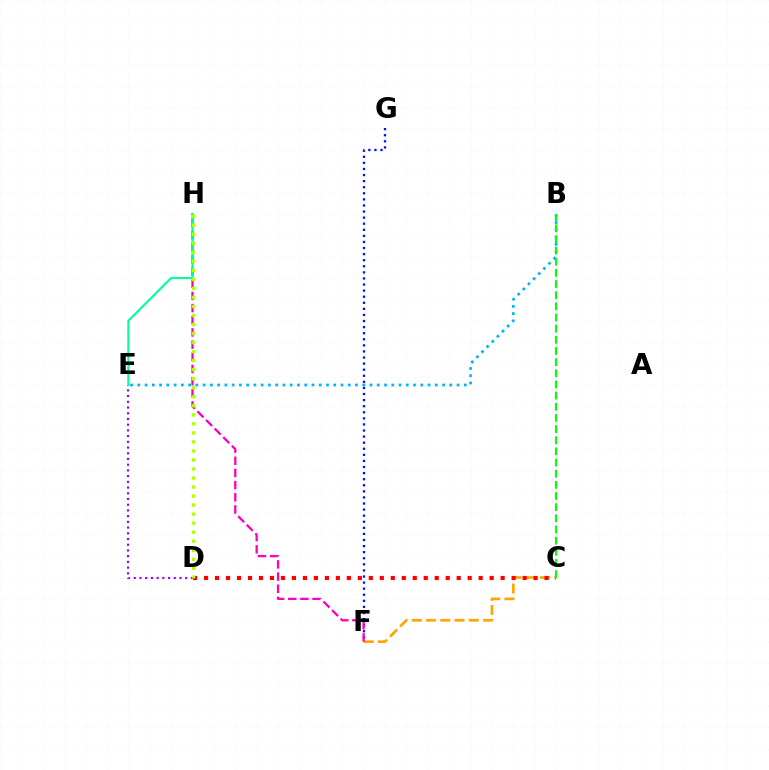{('C', 'F'): [{'color': '#ffa500', 'line_style': 'dashed', 'thickness': 1.94}], ('D', 'E'): [{'color': '#9b00ff', 'line_style': 'dotted', 'thickness': 1.55}], ('F', 'G'): [{'color': '#0010ff', 'line_style': 'dotted', 'thickness': 1.65}], ('F', 'H'): [{'color': '#ff00bd', 'line_style': 'dashed', 'thickness': 1.65}], ('E', 'H'): [{'color': '#00ff9d', 'line_style': 'solid', 'thickness': 1.52}], ('B', 'E'): [{'color': '#00b5ff', 'line_style': 'dotted', 'thickness': 1.97}], ('C', 'D'): [{'color': '#ff0000', 'line_style': 'dotted', 'thickness': 2.98}], ('B', 'C'): [{'color': '#08ff00', 'line_style': 'dashed', 'thickness': 1.52}], ('D', 'H'): [{'color': '#b3ff00', 'line_style': 'dotted', 'thickness': 2.45}]}